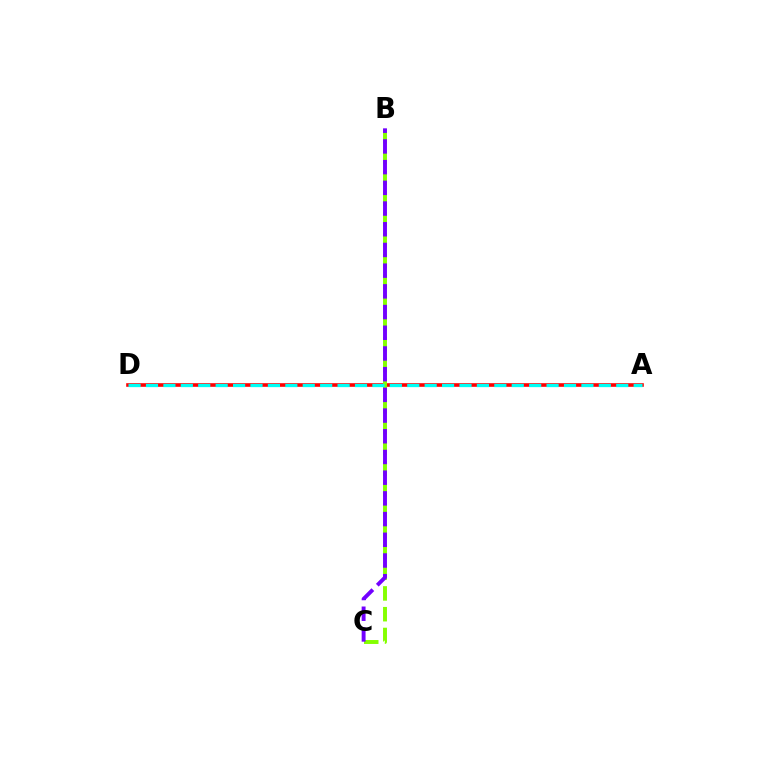{('A', 'D'): [{'color': '#ff0000', 'line_style': 'solid', 'thickness': 2.6}, {'color': '#00fff6', 'line_style': 'dashed', 'thickness': 2.37}], ('B', 'C'): [{'color': '#84ff00', 'line_style': 'dashed', 'thickness': 2.82}, {'color': '#7200ff', 'line_style': 'dashed', 'thickness': 2.81}]}